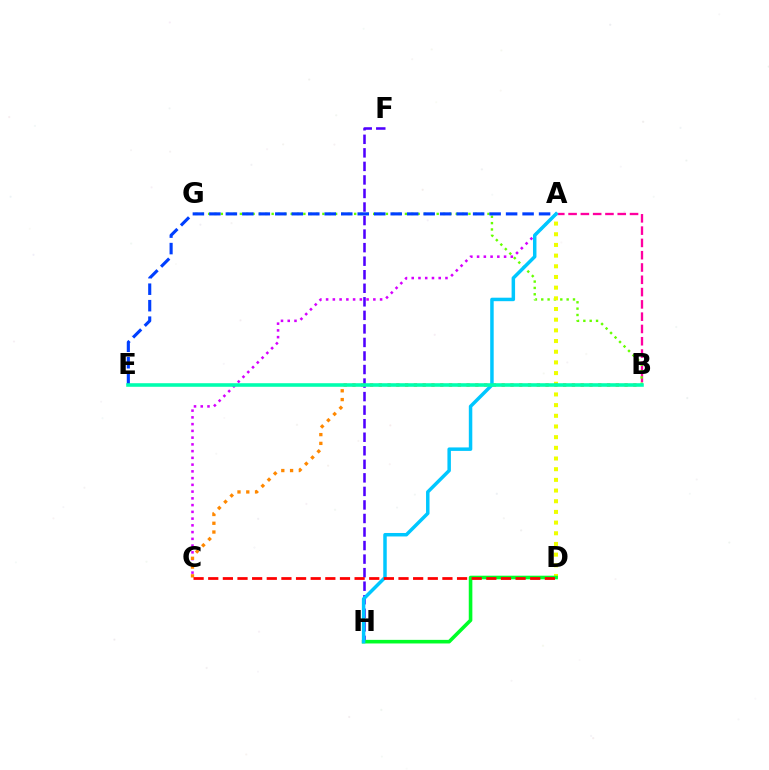{('F', 'H'): [{'color': '#4f00ff', 'line_style': 'dashed', 'thickness': 1.84}], ('A', 'B'): [{'color': '#ff00a0', 'line_style': 'dashed', 'thickness': 1.67}], ('B', 'G'): [{'color': '#66ff00', 'line_style': 'dotted', 'thickness': 1.72}], ('A', 'C'): [{'color': '#d600ff', 'line_style': 'dotted', 'thickness': 1.83}], ('A', 'E'): [{'color': '#003fff', 'line_style': 'dashed', 'thickness': 2.24}], ('A', 'D'): [{'color': '#eeff00', 'line_style': 'dotted', 'thickness': 2.9}], ('D', 'H'): [{'color': '#00ff27', 'line_style': 'solid', 'thickness': 2.59}], ('B', 'C'): [{'color': '#ff8800', 'line_style': 'dotted', 'thickness': 2.38}], ('A', 'H'): [{'color': '#00c7ff', 'line_style': 'solid', 'thickness': 2.51}], ('C', 'D'): [{'color': '#ff0000', 'line_style': 'dashed', 'thickness': 1.99}], ('B', 'E'): [{'color': '#00ffaf', 'line_style': 'solid', 'thickness': 2.57}]}